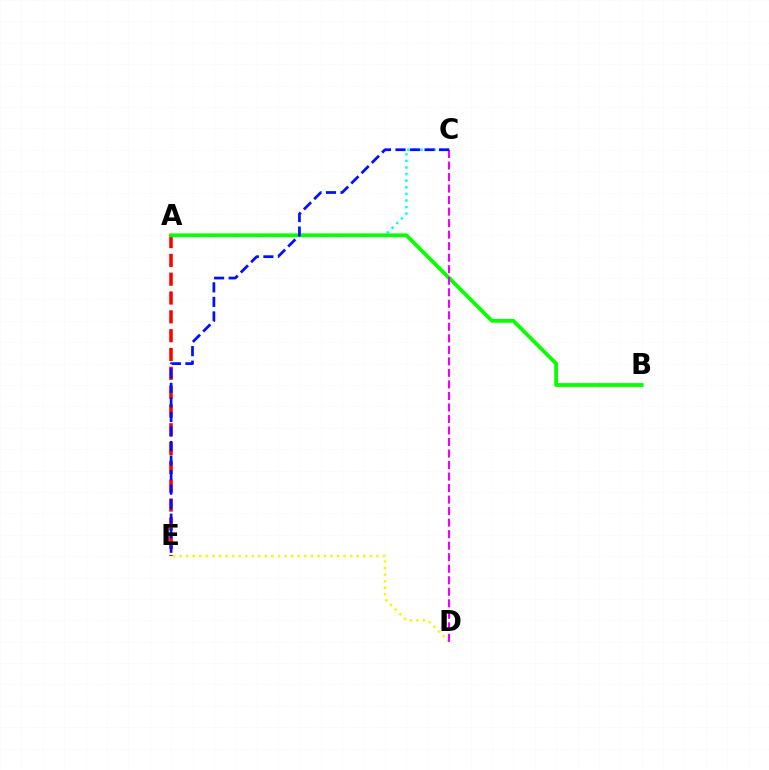{('A', 'E'): [{'color': '#ff0000', 'line_style': 'dashed', 'thickness': 2.56}], ('A', 'C'): [{'color': '#00fff6', 'line_style': 'dotted', 'thickness': 1.79}], ('A', 'B'): [{'color': '#08ff00', 'line_style': 'solid', 'thickness': 2.74}], ('D', 'E'): [{'color': '#fcf500', 'line_style': 'dotted', 'thickness': 1.78}], ('C', 'D'): [{'color': '#ee00ff', 'line_style': 'dashed', 'thickness': 1.56}], ('C', 'E'): [{'color': '#0010ff', 'line_style': 'dashed', 'thickness': 1.97}]}